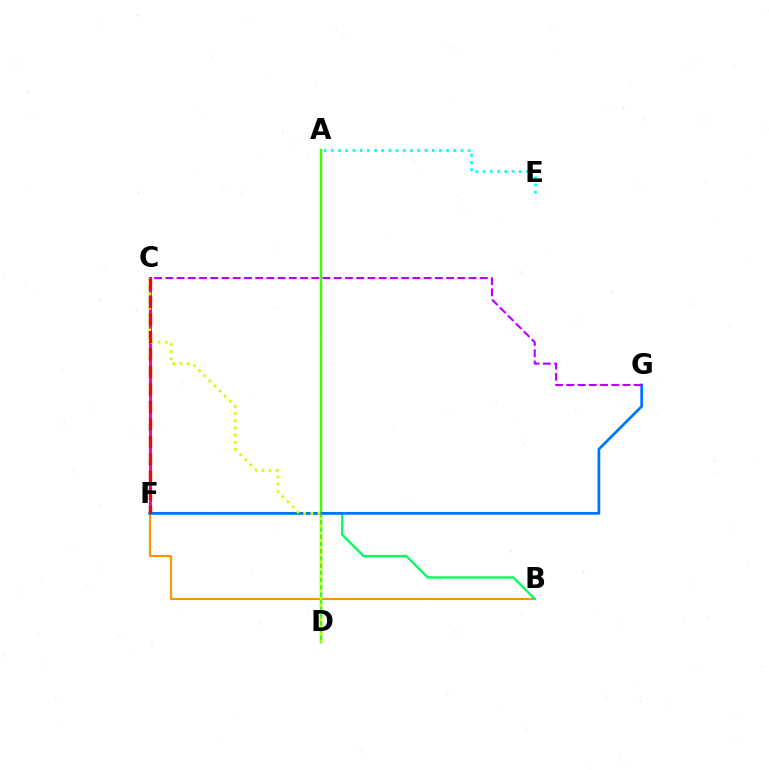{('C', 'F'): [{'color': '#2500ff', 'line_style': 'dashed', 'thickness': 1.57}, {'color': '#ff00ac', 'line_style': 'solid', 'thickness': 2.16}, {'color': '#ff0000', 'line_style': 'dashed', 'thickness': 2.37}], ('B', 'F'): [{'color': '#ff9400', 'line_style': 'solid', 'thickness': 1.52}, {'color': '#00ff5c', 'line_style': 'solid', 'thickness': 1.7}], ('A', 'E'): [{'color': '#00fff6', 'line_style': 'dotted', 'thickness': 1.96}], ('A', 'D'): [{'color': '#3dff00', 'line_style': 'solid', 'thickness': 1.76}], ('F', 'G'): [{'color': '#0074ff', 'line_style': 'solid', 'thickness': 1.98}], ('C', 'D'): [{'color': '#d1ff00', 'line_style': 'dotted', 'thickness': 1.96}], ('C', 'G'): [{'color': '#b900ff', 'line_style': 'dashed', 'thickness': 1.53}]}